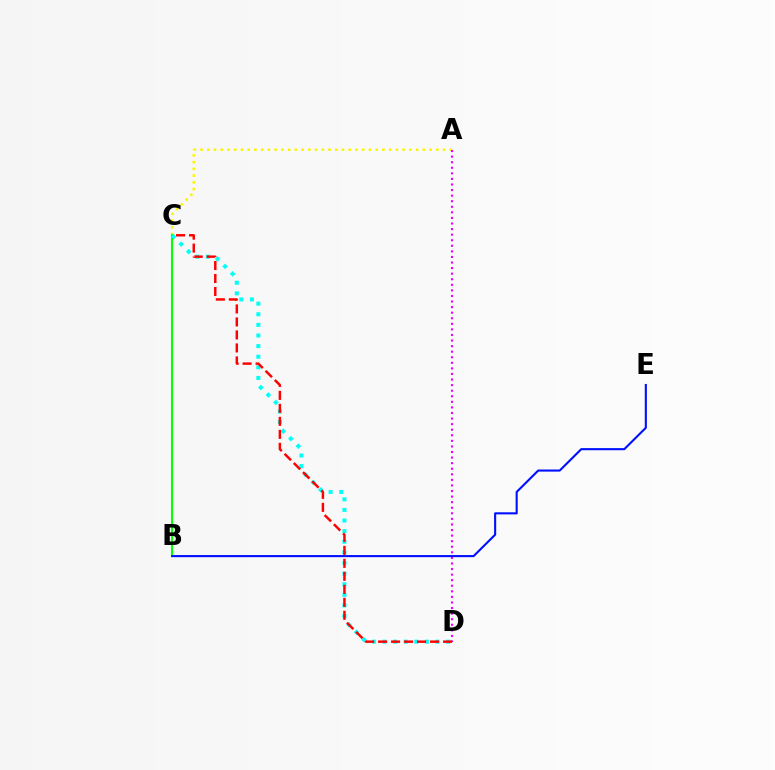{('A', 'C'): [{'color': '#fcf500', 'line_style': 'dotted', 'thickness': 1.83}], ('B', 'C'): [{'color': '#08ff00', 'line_style': 'solid', 'thickness': 1.53}], ('A', 'D'): [{'color': '#ee00ff', 'line_style': 'dotted', 'thickness': 1.51}], ('C', 'D'): [{'color': '#00fff6', 'line_style': 'dotted', 'thickness': 2.88}, {'color': '#ff0000', 'line_style': 'dashed', 'thickness': 1.76}], ('B', 'E'): [{'color': '#0010ff', 'line_style': 'solid', 'thickness': 1.51}]}